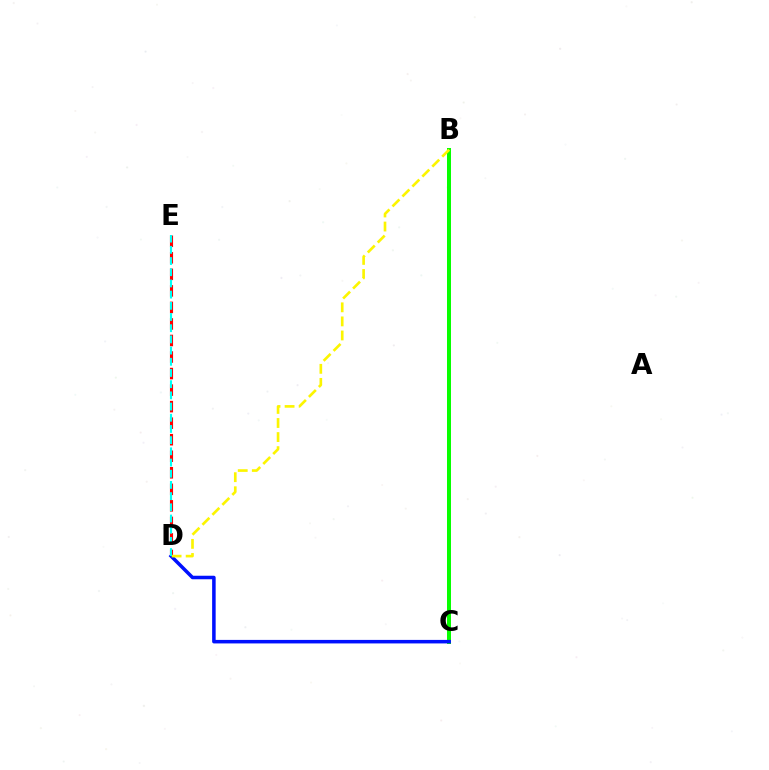{('B', 'C'): [{'color': '#ee00ff', 'line_style': 'solid', 'thickness': 1.98}, {'color': '#08ff00', 'line_style': 'solid', 'thickness': 2.88}], ('D', 'E'): [{'color': '#ff0000', 'line_style': 'dashed', 'thickness': 2.25}, {'color': '#00fff6', 'line_style': 'dashed', 'thickness': 1.52}], ('C', 'D'): [{'color': '#0010ff', 'line_style': 'solid', 'thickness': 2.54}], ('B', 'D'): [{'color': '#fcf500', 'line_style': 'dashed', 'thickness': 1.91}]}